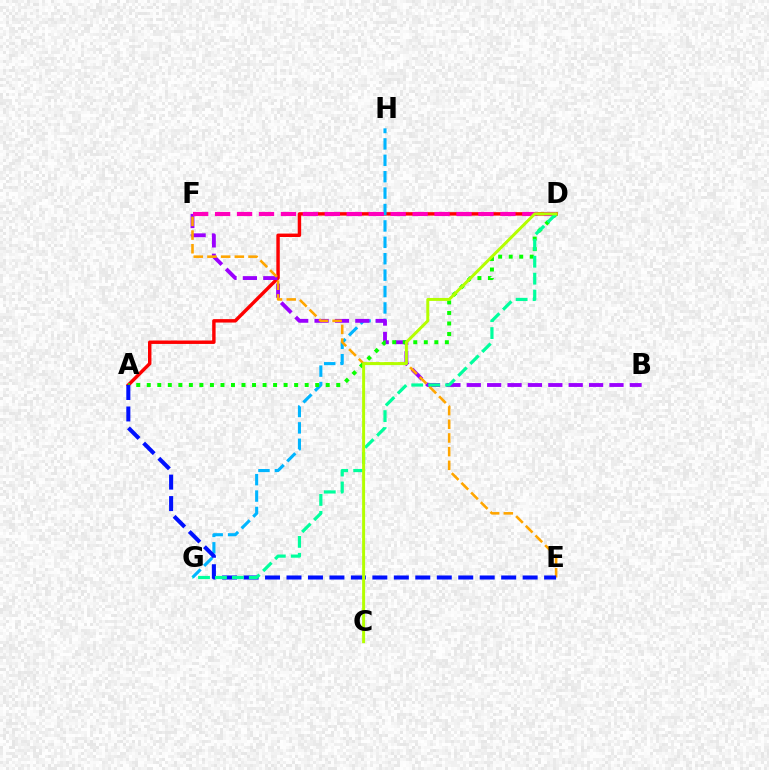{('A', 'D'): [{'color': '#ff0000', 'line_style': 'solid', 'thickness': 2.47}, {'color': '#08ff00', 'line_style': 'dotted', 'thickness': 2.86}], ('G', 'H'): [{'color': '#00b5ff', 'line_style': 'dashed', 'thickness': 2.23}], ('B', 'F'): [{'color': '#9b00ff', 'line_style': 'dashed', 'thickness': 2.77}], ('E', 'F'): [{'color': '#ffa500', 'line_style': 'dashed', 'thickness': 1.86}], ('D', 'F'): [{'color': '#ff00bd', 'line_style': 'dashed', 'thickness': 2.98}], ('A', 'E'): [{'color': '#0010ff', 'line_style': 'dashed', 'thickness': 2.92}], ('D', 'G'): [{'color': '#00ff9d', 'line_style': 'dashed', 'thickness': 2.3}], ('C', 'D'): [{'color': '#b3ff00', 'line_style': 'solid', 'thickness': 2.14}]}